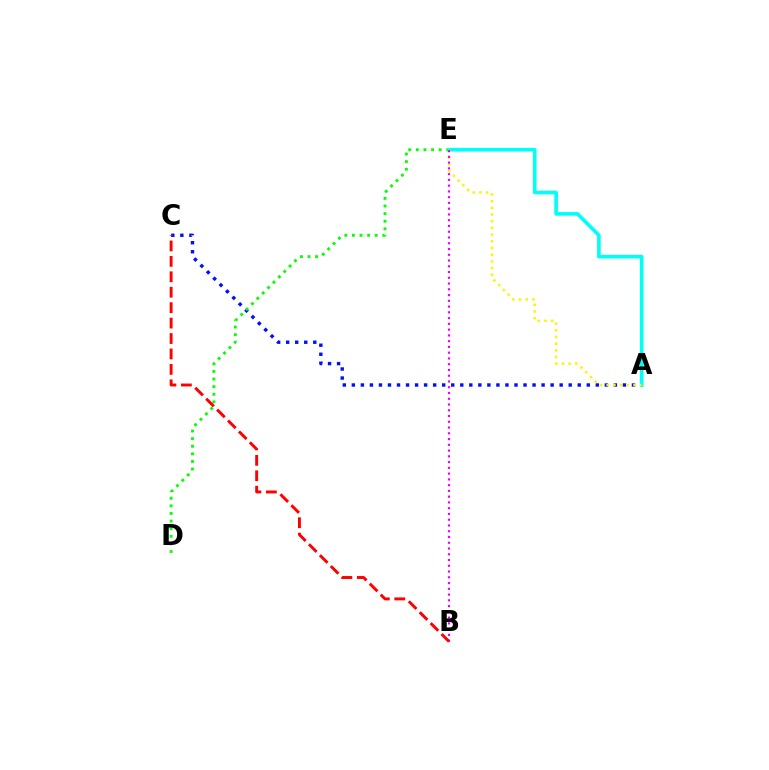{('A', 'C'): [{'color': '#0010ff', 'line_style': 'dotted', 'thickness': 2.46}], ('D', 'E'): [{'color': '#08ff00', 'line_style': 'dotted', 'thickness': 2.07}], ('A', 'E'): [{'color': '#00fff6', 'line_style': 'solid', 'thickness': 2.62}, {'color': '#fcf500', 'line_style': 'dotted', 'thickness': 1.82}], ('B', 'E'): [{'color': '#ee00ff', 'line_style': 'dotted', 'thickness': 1.56}], ('B', 'C'): [{'color': '#ff0000', 'line_style': 'dashed', 'thickness': 2.1}]}